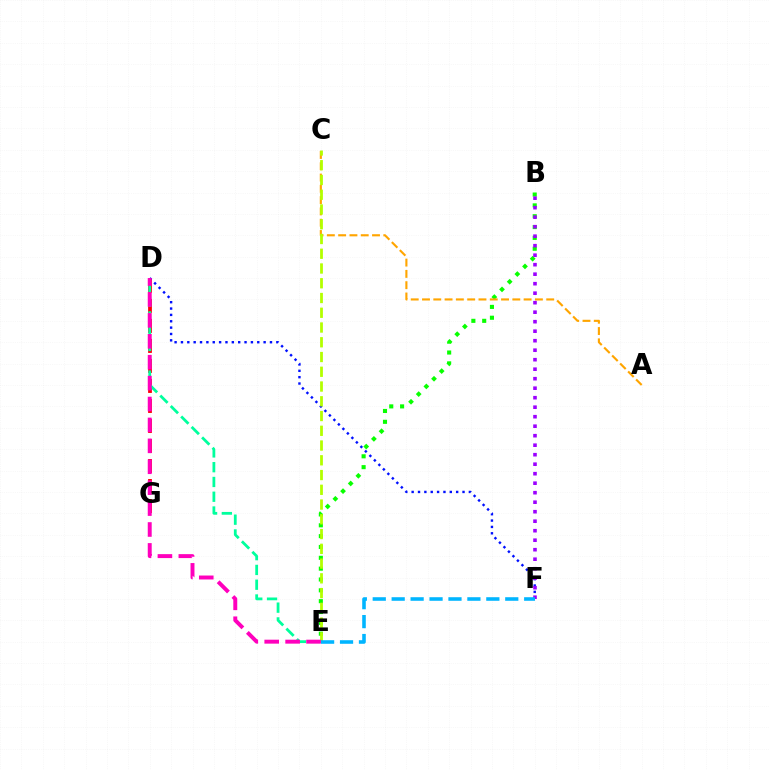{('D', 'G'): [{'color': '#ff0000', 'line_style': 'dashed', 'thickness': 2.72}], ('B', 'E'): [{'color': '#08ff00', 'line_style': 'dotted', 'thickness': 2.94}], ('D', 'F'): [{'color': '#0010ff', 'line_style': 'dotted', 'thickness': 1.73}], ('A', 'C'): [{'color': '#ffa500', 'line_style': 'dashed', 'thickness': 1.53}], ('D', 'E'): [{'color': '#00ff9d', 'line_style': 'dashed', 'thickness': 2.01}, {'color': '#ff00bd', 'line_style': 'dashed', 'thickness': 2.84}], ('C', 'E'): [{'color': '#b3ff00', 'line_style': 'dashed', 'thickness': 2.0}], ('B', 'F'): [{'color': '#9b00ff', 'line_style': 'dotted', 'thickness': 2.58}], ('E', 'F'): [{'color': '#00b5ff', 'line_style': 'dashed', 'thickness': 2.57}]}